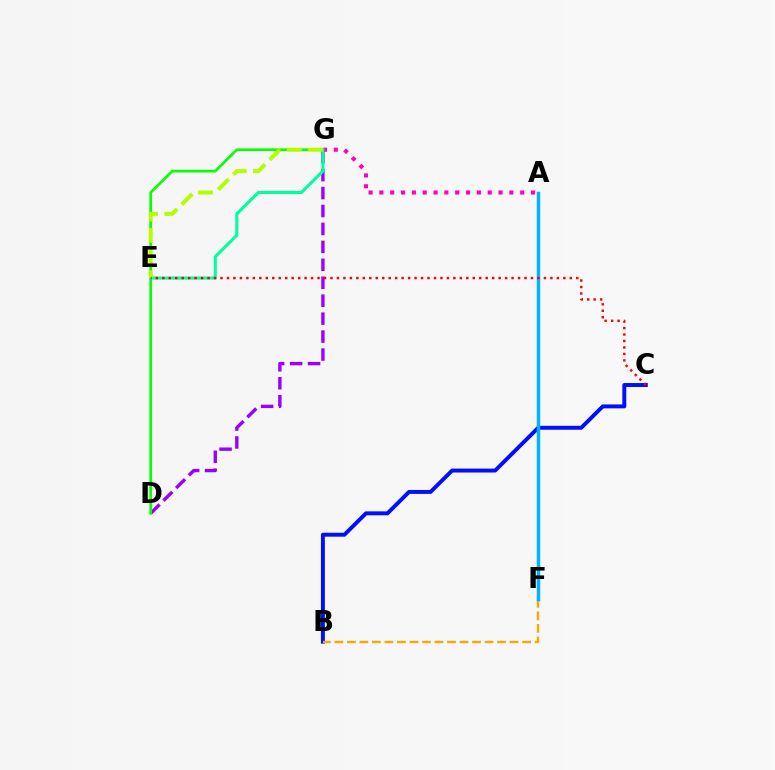{('D', 'G'): [{'color': '#9b00ff', 'line_style': 'dashed', 'thickness': 2.44}, {'color': '#08ff00', 'line_style': 'solid', 'thickness': 1.92}], ('B', 'C'): [{'color': '#0010ff', 'line_style': 'solid', 'thickness': 2.83}], ('B', 'F'): [{'color': '#ffa500', 'line_style': 'dashed', 'thickness': 1.7}], ('A', 'F'): [{'color': '#00b5ff', 'line_style': 'solid', 'thickness': 2.52}], ('A', 'G'): [{'color': '#ff00bd', 'line_style': 'dotted', 'thickness': 2.94}], ('E', 'G'): [{'color': '#00ff9d', 'line_style': 'solid', 'thickness': 2.22}, {'color': '#b3ff00', 'line_style': 'dashed', 'thickness': 2.89}], ('C', 'E'): [{'color': '#ff0000', 'line_style': 'dotted', 'thickness': 1.76}]}